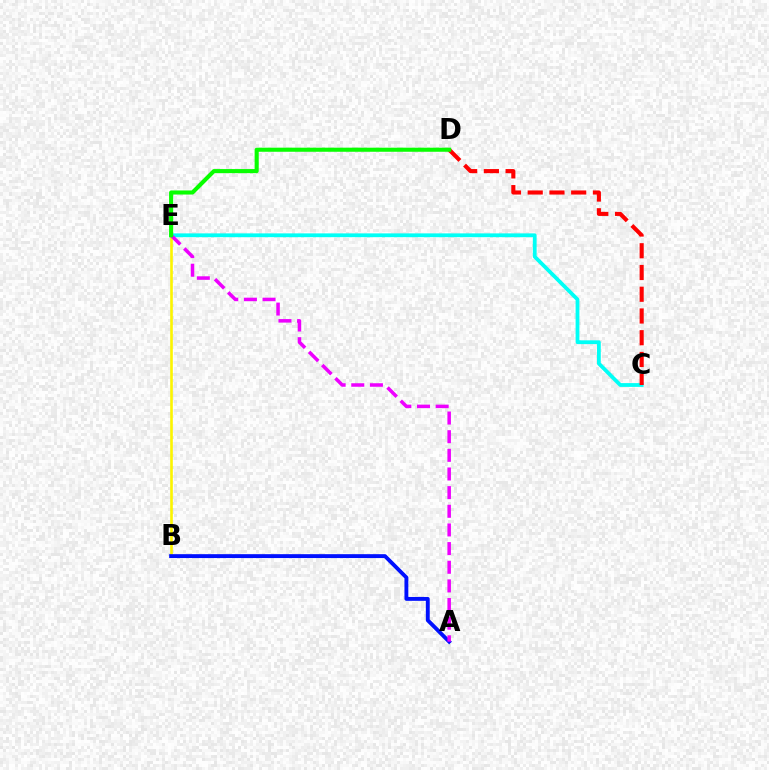{('C', 'E'): [{'color': '#00fff6', 'line_style': 'solid', 'thickness': 2.73}], ('B', 'E'): [{'color': '#fcf500', 'line_style': 'solid', 'thickness': 1.89}], ('A', 'B'): [{'color': '#0010ff', 'line_style': 'solid', 'thickness': 2.8}], ('C', 'D'): [{'color': '#ff0000', 'line_style': 'dashed', 'thickness': 2.95}], ('A', 'E'): [{'color': '#ee00ff', 'line_style': 'dashed', 'thickness': 2.53}], ('D', 'E'): [{'color': '#08ff00', 'line_style': 'solid', 'thickness': 2.94}]}